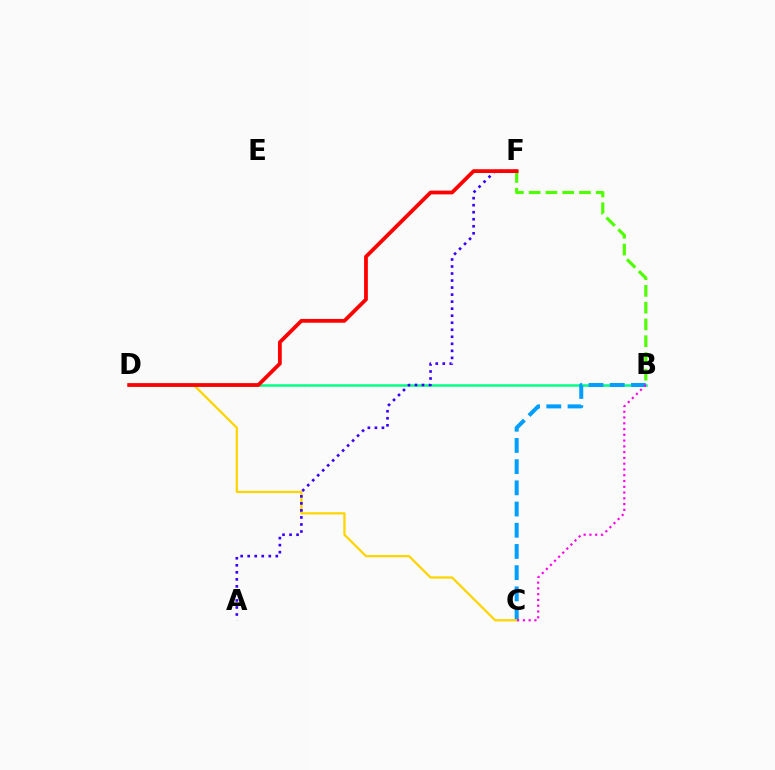{('B', 'D'): [{'color': '#00ff86', 'line_style': 'solid', 'thickness': 1.81}], ('B', 'C'): [{'color': '#009eff', 'line_style': 'dashed', 'thickness': 2.88}, {'color': '#ff00ed', 'line_style': 'dotted', 'thickness': 1.57}], ('C', 'D'): [{'color': '#ffd500', 'line_style': 'solid', 'thickness': 1.63}], ('B', 'F'): [{'color': '#4fff00', 'line_style': 'dashed', 'thickness': 2.28}], ('A', 'F'): [{'color': '#3700ff', 'line_style': 'dotted', 'thickness': 1.91}], ('D', 'F'): [{'color': '#ff0000', 'line_style': 'solid', 'thickness': 2.72}]}